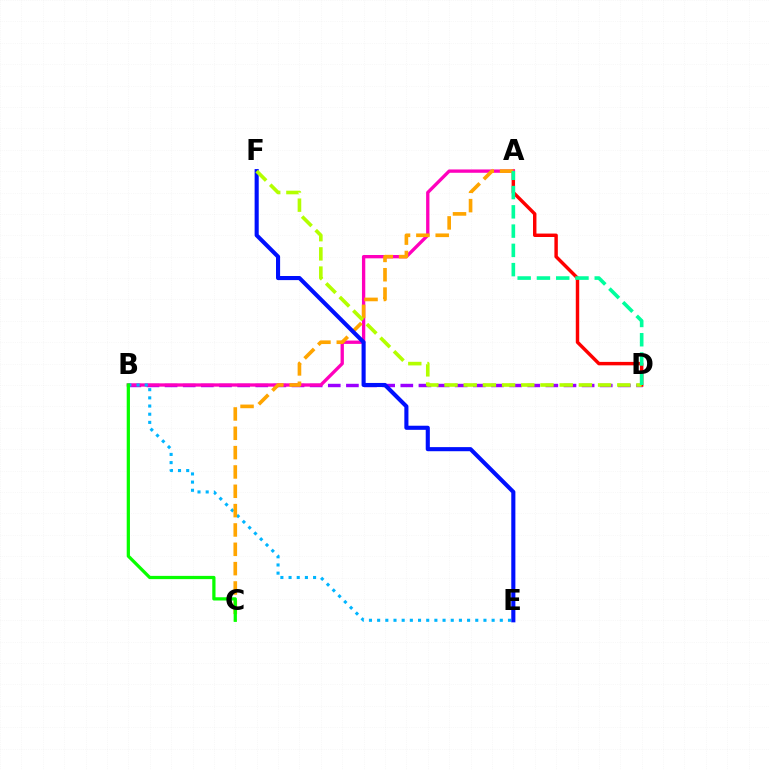{('B', 'D'): [{'color': '#9b00ff', 'line_style': 'dashed', 'thickness': 2.46}], ('A', 'D'): [{'color': '#ff0000', 'line_style': 'solid', 'thickness': 2.48}, {'color': '#00ff9d', 'line_style': 'dashed', 'thickness': 2.62}], ('A', 'B'): [{'color': '#ff00bd', 'line_style': 'solid', 'thickness': 2.39}], ('B', 'E'): [{'color': '#00b5ff', 'line_style': 'dotted', 'thickness': 2.22}], ('A', 'C'): [{'color': '#ffa500', 'line_style': 'dashed', 'thickness': 2.63}], ('B', 'C'): [{'color': '#08ff00', 'line_style': 'solid', 'thickness': 2.34}], ('E', 'F'): [{'color': '#0010ff', 'line_style': 'solid', 'thickness': 2.95}], ('D', 'F'): [{'color': '#b3ff00', 'line_style': 'dashed', 'thickness': 2.61}]}